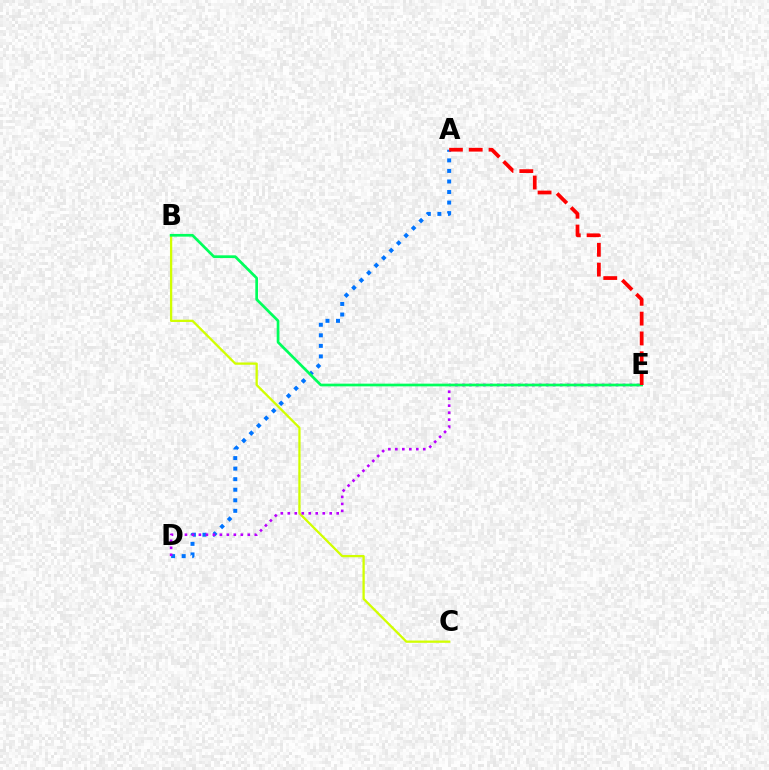{('B', 'C'): [{'color': '#d1ff00', 'line_style': 'solid', 'thickness': 1.64}], ('A', 'D'): [{'color': '#0074ff', 'line_style': 'dotted', 'thickness': 2.87}], ('D', 'E'): [{'color': '#b900ff', 'line_style': 'dotted', 'thickness': 1.9}], ('B', 'E'): [{'color': '#00ff5c', 'line_style': 'solid', 'thickness': 1.95}], ('A', 'E'): [{'color': '#ff0000', 'line_style': 'dashed', 'thickness': 2.69}]}